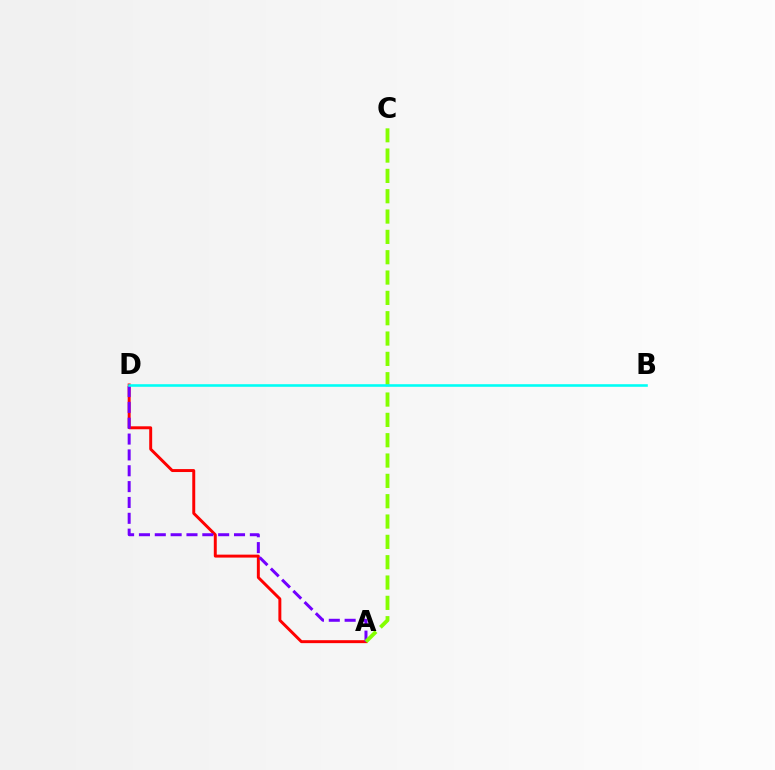{('A', 'D'): [{'color': '#ff0000', 'line_style': 'solid', 'thickness': 2.12}, {'color': '#7200ff', 'line_style': 'dashed', 'thickness': 2.15}], ('A', 'C'): [{'color': '#84ff00', 'line_style': 'dashed', 'thickness': 2.76}], ('B', 'D'): [{'color': '#00fff6', 'line_style': 'solid', 'thickness': 1.87}]}